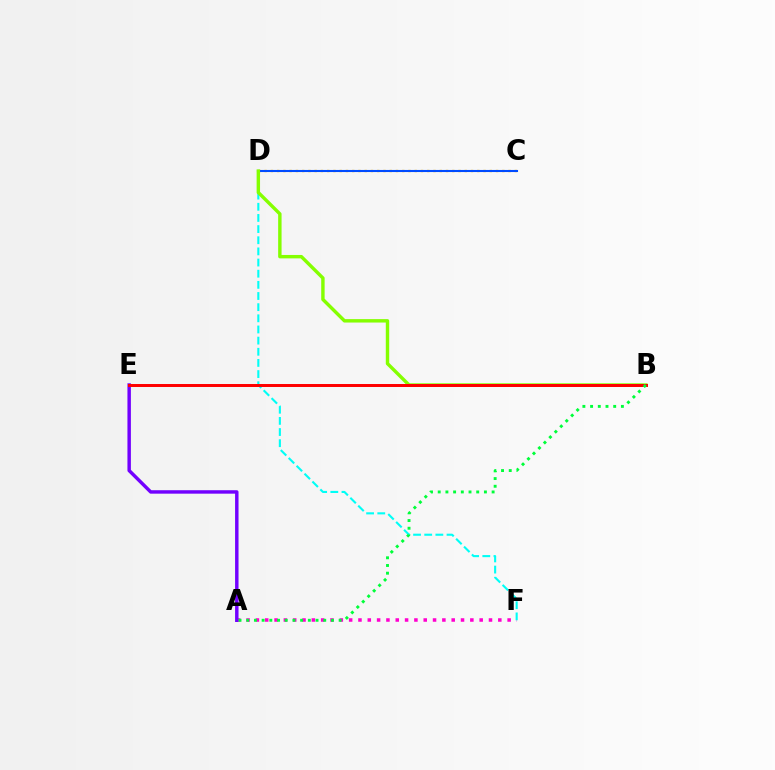{('A', 'F'): [{'color': '#ff00cf', 'line_style': 'dotted', 'thickness': 2.53}], ('A', 'E'): [{'color': '#7200ff', 'line_style': 'solid', 'thickness': 2.48}], ('C', 'D'): [{'color': '#ffbd00', 'line_style': 'dotted', 'thickness': 1.7}, {'color': '#004bff', 'line_style': 'solid', 'thickness': 1.5}], ('D', 'F'): [{'color': '#00fff6', 'line_style': 'dashed', 'thickness': 1.52}], ('B', 'D'): [{'color': '#84ff00', 'line_style': 'solid', 'thickness': 2.46}], ('B', 'E'): [{'color': '#ff0000', 'line_style': 'solid', 'thickness': 2.14}], ('A', 'B'): [{'color': '#00ff39', 'line_style': 'dotted', 'thickness': 2.09}]}